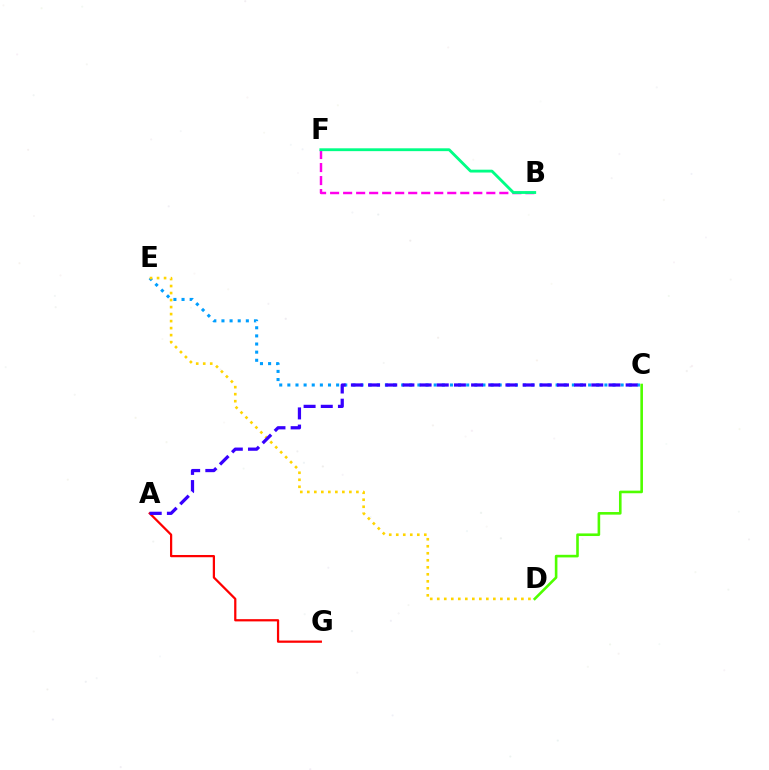{('C', 'D'): [{'color': '#4fff00', 'line_style': 'solid', 'thickness': 1.88}], ('C', 'E'): [{'color': '#009eff', 'line_style': 'dotted', 'thickness': 2.21}], ('B', 'F'): [{'color': '#ff00ed', 'line_style': 'dashed', 'thickness': 1.77}, {'color': '#00ff86', 'line_style': 'solid', 'thickness': 2.04}], ('D', 'E'): [{'color': '#ffd500', 'line_style': 'dotted', 'thickness': 1.9}], ('A', 'G'): [{'color': '#ff0000', 'line_style': 'solid', 'thickness': 1.61}], ('A', 'C'): [{'color': '#3700ff', 'line_style': 'dashed', 'thickness': 2.33}]}